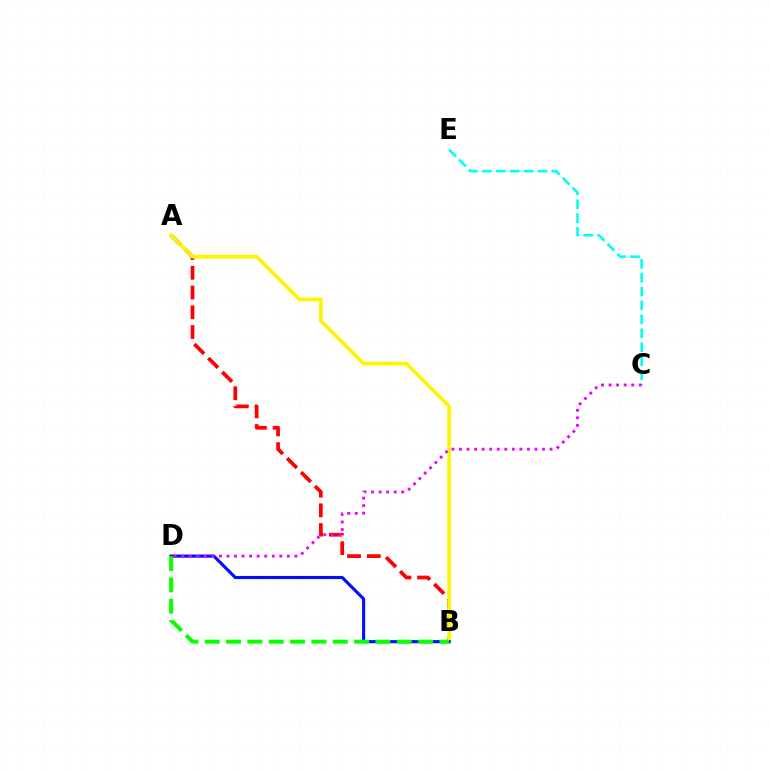{('A', 'B'): [{'color': '#ff0000', 'line_style': 'dashed', 'thickness': 2.68}, {'color': '#fcf500', 'line_style': 'solid', 'thickness': 2.67}], ('B', 'D'): [{'color': '#0010ff', 'line_style': 'solid', 'thickness': 2.25}, {'color': '#08ff00', 'line_style': 'dashed', 'thickness': 2.9}], ('C', 'E'): [{'color': '#00fff6', 'line_style': 'dashed', 'thickness': 1.89}], ('C', 'D'): [{'color': '#ee00ff', 'line_style': 'dotted', 'thickness': 2.05}]}